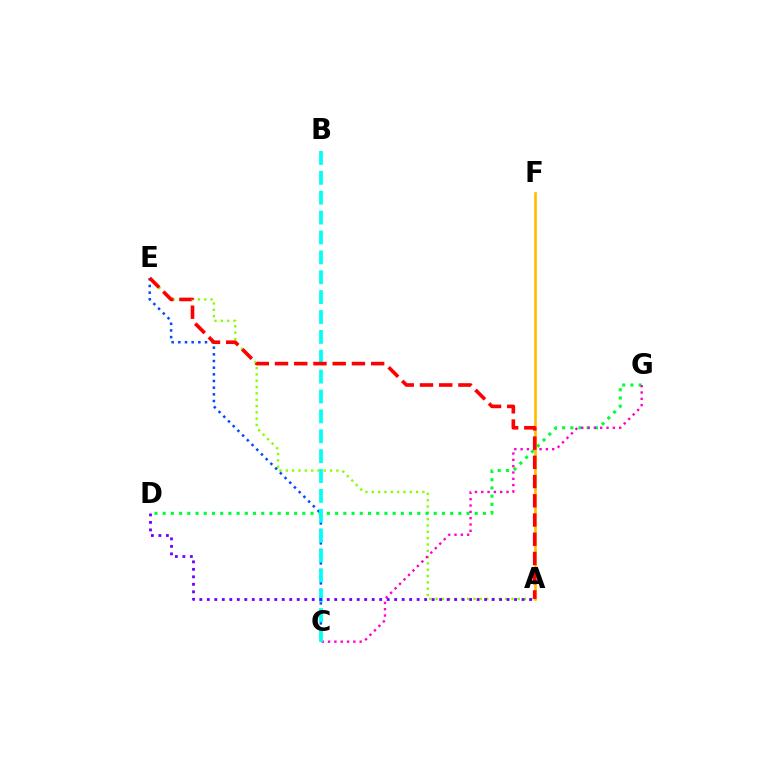{('A', 'E'): [{'color': '#84ff00', 'line_style': 'dotted', 'thickness': 1.72}, {'color': '#ff0000', 'line_style': 'dashed', 'thickness': 2.61}], ('D', 'G'): [{'color': '#00ff39', 'line_style': 'dotted', 'thickness': 2.23}], ('C', 'G'): [{'color': '#ff00cf', 'line_style': 'dotted', 'thickness': 1.72}], ('C', 'E'): [{'color': '#004bff', 'line_style': 'dotted', 'thickness': 1.81}], ('B', 'C'): [{'color': '#00fff6', 'line_style': 'dashed', 'thickness': 2.7}], ('A', 'F'): [{'color': '#ffbd00', 'line_style': 'solid', 'thickness': 1.91}], ('A', 'D'): [{'color': '#7200ff', 'line_style': 'dotted', 'thickness': 2.04}]}